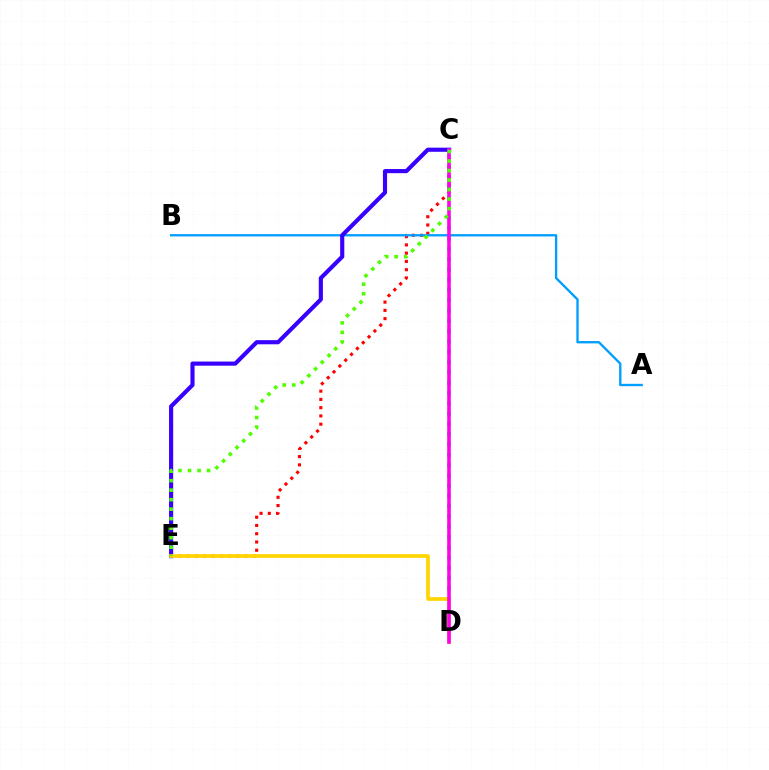{('C', 'D'): [{'color': '#00ff86', 'line_style': 'dotted', 'thickness': 2.8}, {'color': '#ff00ed', 'line_style': 'solid', 'thickness': 2.56}], ('C', 'E'): [{'color': '#ff0000', 'line_style': 'dotted', 'thickness': 2.24}, {'color': '#3700ff', 'line_style': 'solid', 'thickness': 2.98}, {'color': '#4fff00', 'line_style': 'dotted', 'thickness': 2.58}], ('A', 'B'): [{'color': '#009eff', 'line_style': 'solid', 'thickness': 1.68}], ('D', 'E'): [{'color': '#ffd500', 'line_style': 'solid', 'thickness': 2.64}]}